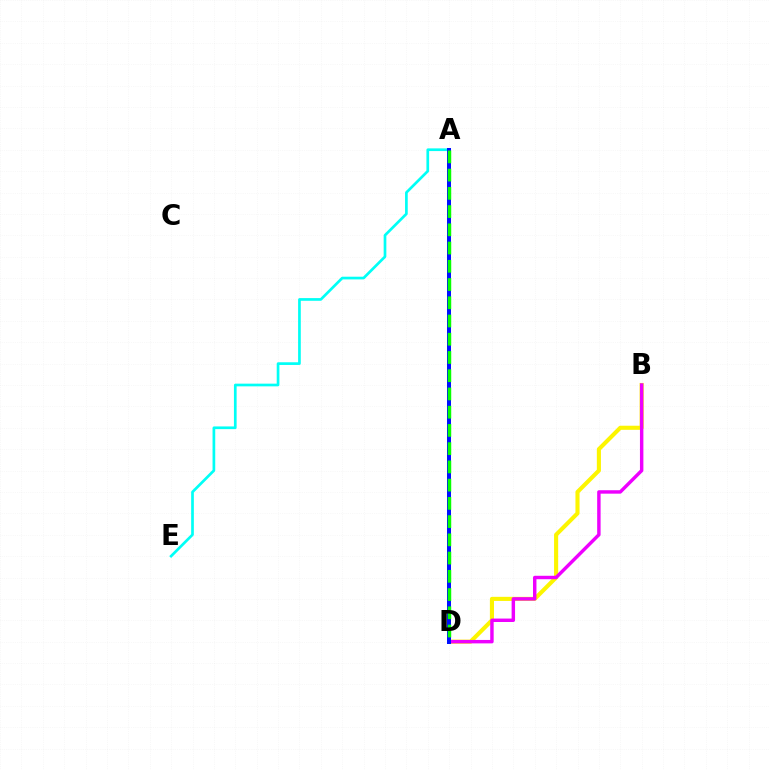{('B', 'D'): [{'color': '#fcf500', 'line_style': 'solid', 'thickness': 2.95}, {'color': '#ee00ff', 'line_style': 'solid', 'thickness': 2.47}], ('A', 'E'): [{'color': '#00fff6', 'line_style': 'solid', 'thickness': 1.94}], ('A', 'D'): [{'color': '#ff0000', 'line_style': 'dashed', 'thickness': 1.67}, {'color': '#0010ff', 'line_style': 'solid', 'thickness': 2.89}, {'color': '#08ff00', 'line_style': 'dashed', 'thickness': 2.48}]}